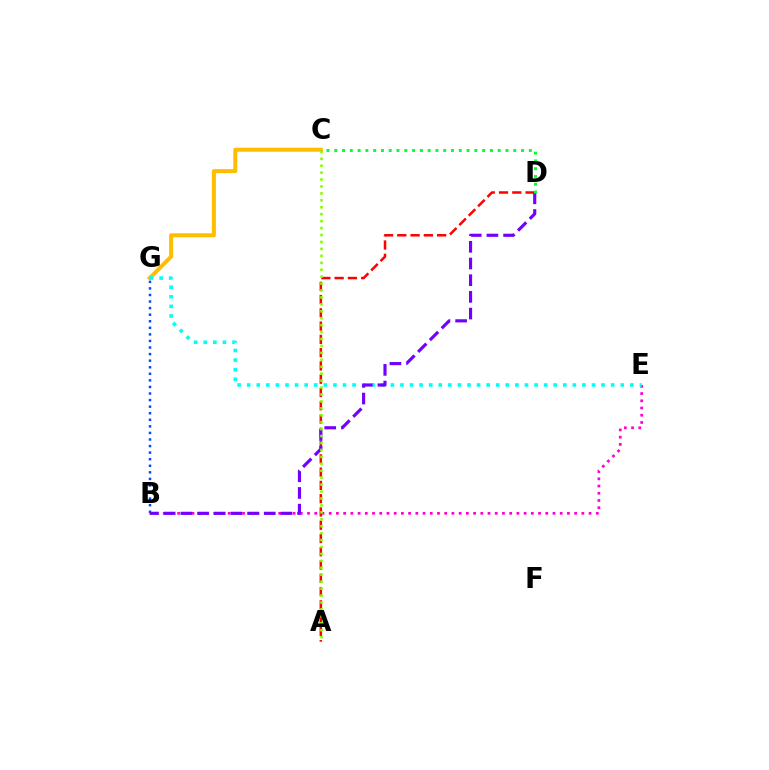{('B', 'G'): [{'color': '#004bff', 'line_style': 'dotted', 'thickness': 1.78}], ('C', 'G'): [{'color': '#ffbd00', 'line_style': 'solid', 'thickness': 2.88}], ('B', 'E'): [{'color': '#ff00cf', 'line_style': 'dotted', 'thickness': 1.96}], ('A', 'D'): [{'color': '#ff0000', 'line_style': 'dashed', 'thickness': 1.8}], ('E', 'G'): [{'color': '#00fff6', 'line_style': 'dotted', 'thickness': 2.6}], ('B', 'D'): [{'color': '#7200ff', 'line_style': 'dashed', 'thickness': 2.27}], ('C', 'D'): [{'color': '#00ff39', 'line_style': 'dotted', 'thickness': 2.11}], ('A', 'C'): [{'color': '#84ff00', 'line_style': 'dotted', 'thickness': 1.88}]}